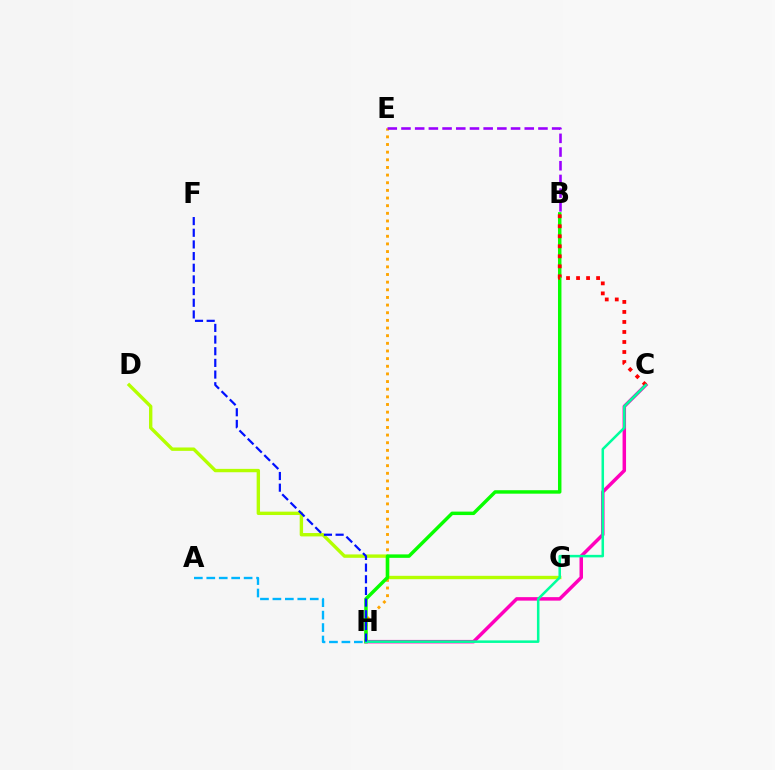{('C', 'H'): [{'color': '#ff00bd', 'line_style': 'solid', 'thickness': 2.51}, {'color': '#00ff9d', 'line_style': 'solid', 'thickness': 1.82}], ('E', 'H'): [{'color': '#ffa500', 'line_style': 'dotted', 'thickness': 2.08}], ('D', 'G'): [{'color': '#b3ff00', 'line_style': 'solid', 'thickness': 2.43}], ('B', 'H'): [{'color': '#08ff00', 'line_style': 'solid', 'thickness': 2.49}], ('B', 'E'): [{'color': '#9b00ff', 'line_style': 'dashed', 'thickness': 1.86}], ('B', 'C'): [{'color': '#ff0000', 'line_style': 'dotted', 'thickness': 2.72}], ('F', 'H'): [{'color': '#0010ff', 'line_style': 'dashed', 'thickness': 1.58}], ('A', 'H'): [{'color': '#00b5ff', 'line_style': 'dashed', 'thickness': 1.69}]}